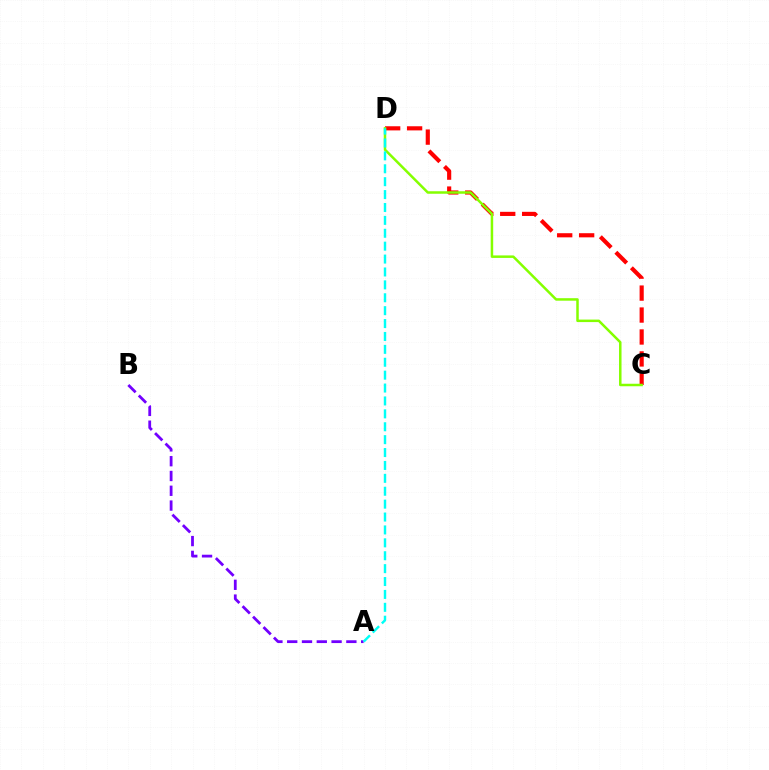{('C', 'D'): [{'color': '#ff0000', 'line_style': 'dashed', 'thickness': 2.98}, {'color': '#84ff00', 'line_style': 'solid', 'thickness': 1.8}], ('A', 'B'): [{'color': '#7200ff', 'line_style': 'dashed', 'thickness': 2.01}], ('A', 'D'): [{'color': '#00fff6', 'line_style': 'dashed', 'thickness': 1.75}]}